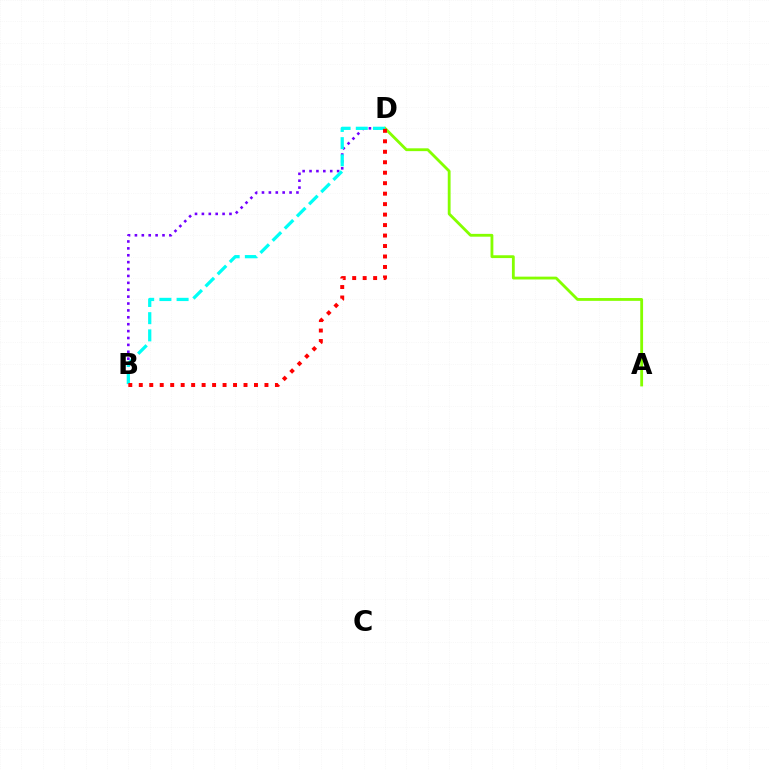{('A', 'D'): [{'color': '#84ff00', 'line_style': 'solid', 'thickness': 2.03}], ('B', 'D'): [{'color': '#7200ff', 'line_style': 'dotted', 'thickness': 1.87}, {'color': '#00fff6', 'line_style': 'dashed', 'thickness': 2.34}, {'color': '#ff0000', 'line_style': 'dotted', 'thickness': 2.85}]}